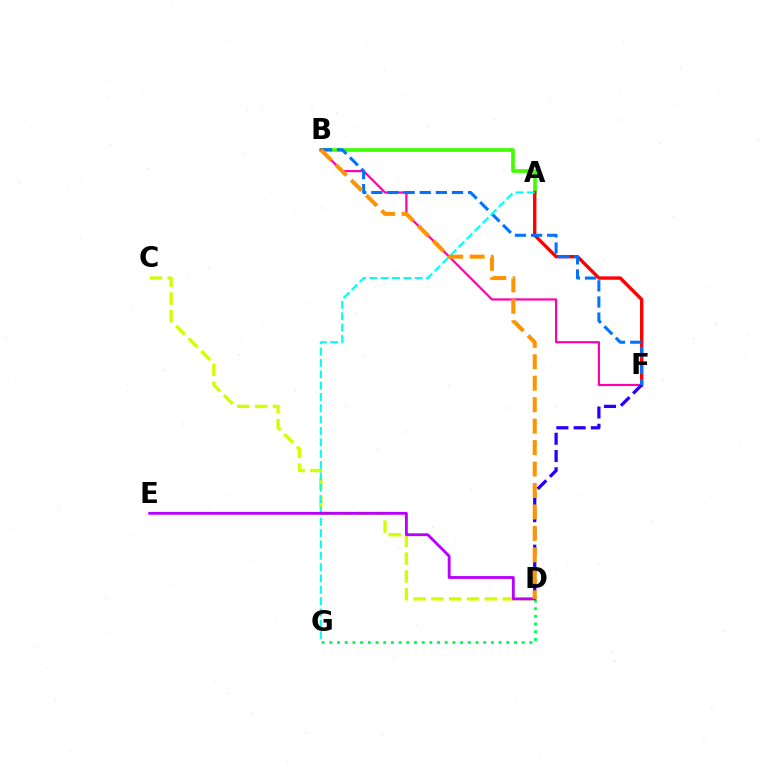{('A', 'B'): [{'color': '#3dff00', 'line_style': 'solid', 'thickness': 2.63}], ('A', 'F'): [{'color': '#ff0000', 'line_style': 'solid', 'thickness': 2.43}], ('C', 'D'): [{'color': '#d1ff00', 'line_style': 'dashed', 'thickness': 2.42}], ('D', 'G'): [{'color': '#00ff5c', 'line_style': 'dotted', 'thickness': 2.09}], ('B', 'F'): [{'color': '#ff00ac', 'line_style': 'solid', 'thickness': 1.57}, {'color': '#0074ff', 'line_style': 'dashed', 'thickness': 2.19}], ('D', 'F'): [{'color': '#2500ff', 'line_style': 'dashed', 'thickness': 2.34}], ('A', 'G'): [{'color': '#00fff6', 'line_style': 'dashed', 'thickness': 1.54}], ('D', 'E'): [{'color': '#b900ff', 'line_style': 'solid', 'thickness': 2.04}], ('B', 'D'): [{'color': '#ff9400', 'line_style': 'dashed', 'thickness': 2.91}]}